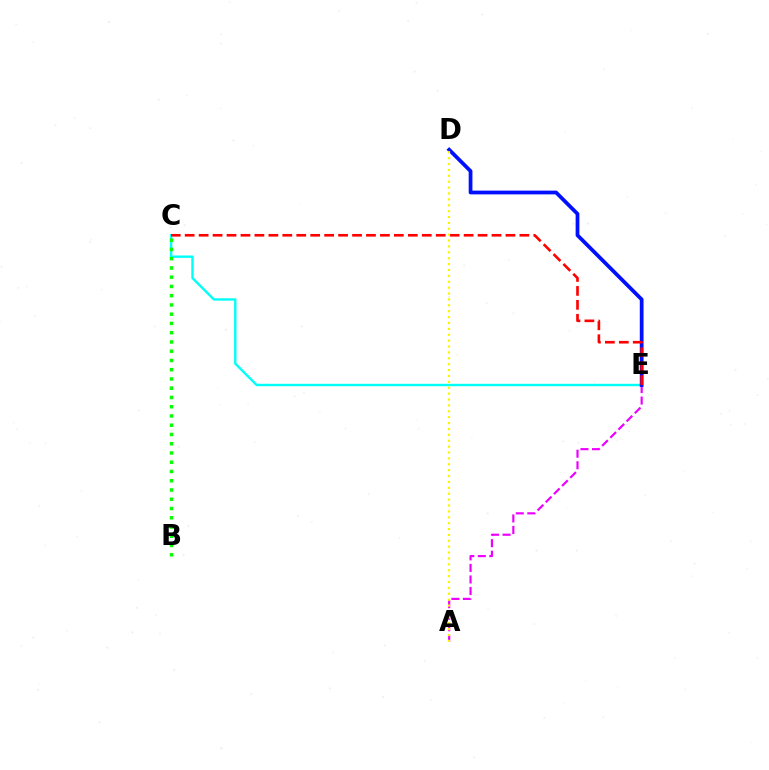{('A', 'E'): [{'color': '#ee00ff', 'line_style': 'dashed', 'thickness': 1.57}], ('C', 'E'): [{'color': '#00fff6', 'line_style': 'solid', 'thickness': 1.72}, {'color': '#ff0000', 'line_style': 'dashed', 'thickness': 1.89}], ('D', 'E'): [{'color': '#0010ff', 'line_style': 'solid', 'thickness': 2.71}], ('B', 'C'): [{'color': '#08ff00', 'line_style': 'dotted', 'thickness': 2.51}], ('A', 'D'): [{'color': '#fcf500', 'line_style': 'dotted', 'thickness': 1.6}]}